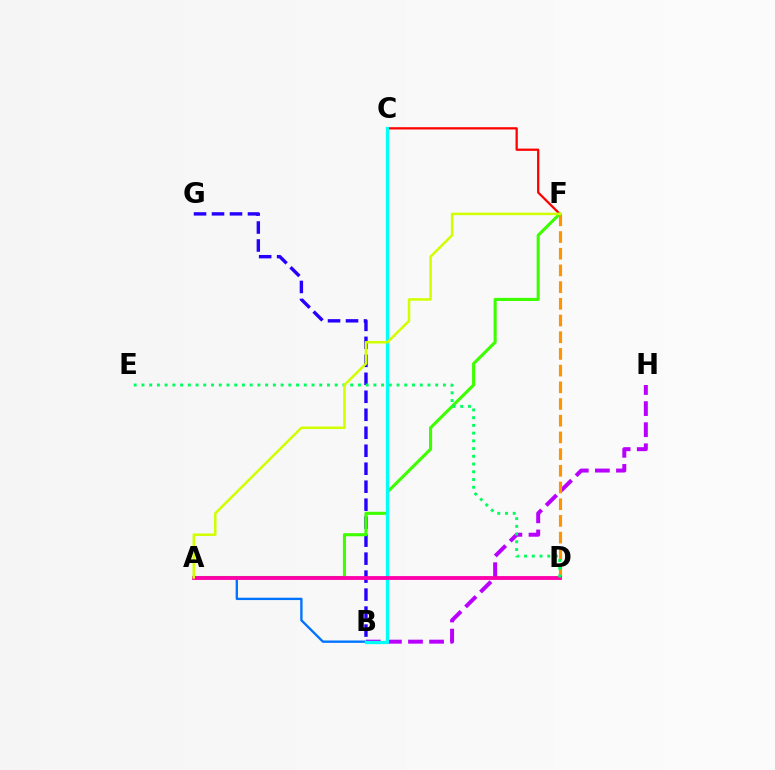{('C', 'F'): [{'color': '#ff0000', 'line_style': 'solid', 'thickness': 1.63}], ('B', 'G'): [{'color': '#2500ff', 'line_style': 'dashed', 'thickness': 2.44}], ('B', 'H'): [{'color': '#b900ff', 'line_style': 'dashed', 'thickness': 2.86}], ('A', 'B'): [{'color': '#0074ff', 'line_style': 'solid', 'thickness': 1.7}], ('D', 'F'): [{'color': '#ff9400', 'line_style': 'dashed', 'thickness': 2.27}], ('A', 'F'): [{'color': '#3dff00', 'line_style': 'solid', 'thickness': 2.23}, {'color': '#d1ff00', 'line_style': 'solid', 'thickness': 1.8}], ('B', 'C'): [{'color': '#00fff6', 'line_style': 'solid', 'thickness': 2.37}], ('A', 'D'): [{'color': '#ff00ac', 'line_style': 'solid', 'thickness': 2.77}], ('D', 'E'): [{'color': '#00ff5c', 'line_style': 'dotted', 'thickness': 2.1}]}